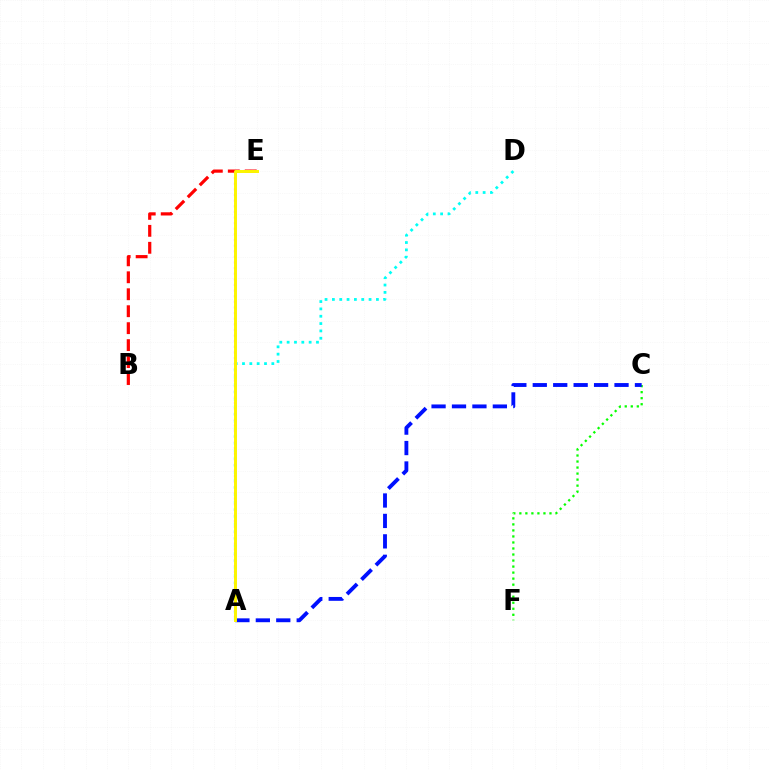{('A', 'E'): [{'color': '#ee00ff', 'line_style': 'dotted', 'thickness': 1.53}, {'color': '#fcf500', 'line_style': 'solid', 'thickness': 2.13}], ('B', 'E'): [{'color': '#ff0000', 'line_style': 'dashed', 'thickness': 2.3}], ('C', 'F'): [{'color': '#08ff00', 'line_style': 'dotted', 'thickness': 1.64}], ('A', 'D'): [{'color': '#00fff6', 'line_style': 'dotted', 'thickness': 1.99}], ('A', 'C'): [{'color': '#0010ff', 'line_style': 'dashed', 'thickness': 2.78}]}